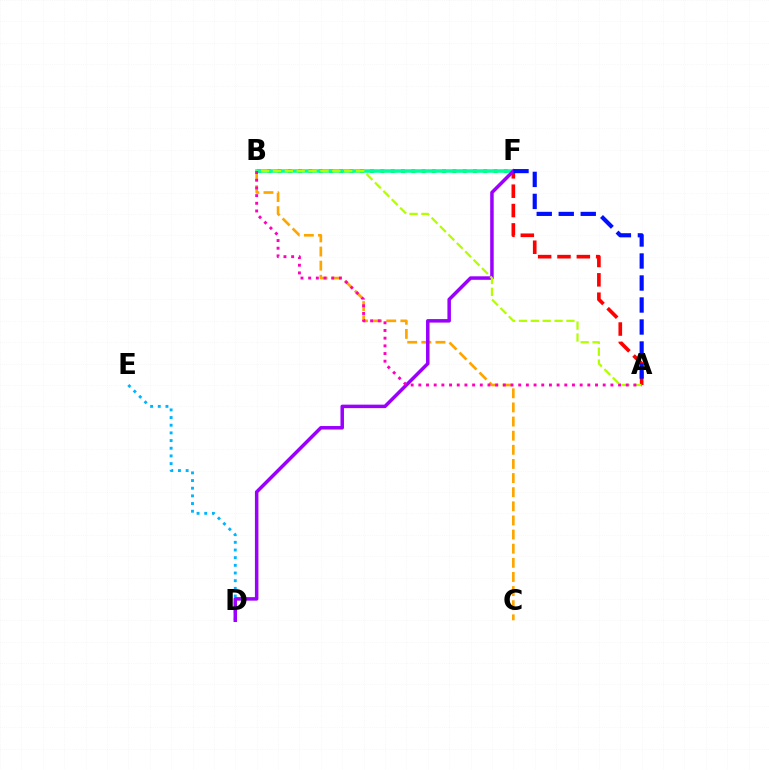{('D', 'E'): [{'color': '#00b5ff', 'line_style': 'dotted', 'thickness': 2.08}], ('B', 'F'): [{'color': '#08ff00', 'line_style': 'dotted', 'thickness': 2.79}, {'color': '#00ff9d', 'line_style': 'solid', 'thickness': 2.56}], ('A', 'F'): [{'color': '#ff0000', 'line_style': 'dashed', 'thickness': 2.63}, {'color': '#0010ff', 'line_style': 'dashed', 'thickness': 2.99}], ('B', 'C'): [{'color': '#ffa500', 'line_style': 'dashed', 'thickness': 1.92}], ('D', 'F'): [{'color': '#9b00ff', 'line_style': 'solid', 'thickness': 2.52}], ('A', 'B'): [{'color': '#b3ff00', 'line_style': 'dashed', 'thickness': 1.61}, {'color': '#ff00bd', 'line_style': 'dotted', 'thickness': 2.09}]}